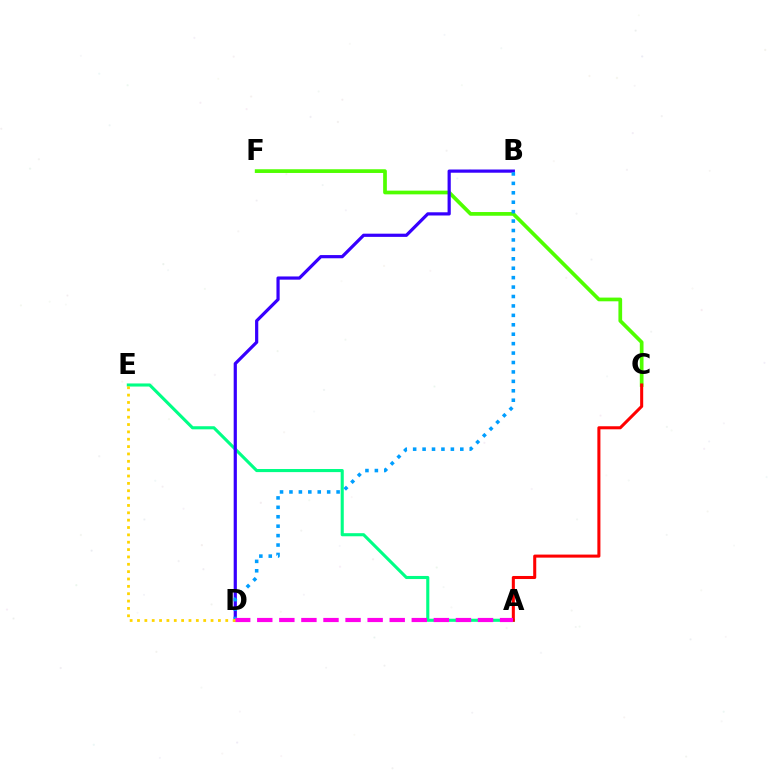{('C', 'F'): [{'color': '#4fff00', 'line_style': 'solid', 'thickness': 2.67}], ('A', 'E'): [{'color': '#00ff86', 'line_style': 'solid', 'thickness': 2.23}], ('B', 'D'): [{'color': '#3700ff', 'line_style': 'solid', 'thickness': 2.31}, {'color': '#009eff', 'line_style': 'dotted', 'thickness': 2.56}], ('A', 'C'): [{'color': '#ff0000', 'line_style': 'solid', 'thickness': 2.19}], ('A', 'D'): [{'color': '#ff00ed', 'line_style': 'dashed', 'thickness': 3.0}], ('D', 'E'): [{'color': '#ffd500', 'line_style': 'dotted', 'thickness': 2.0}]}